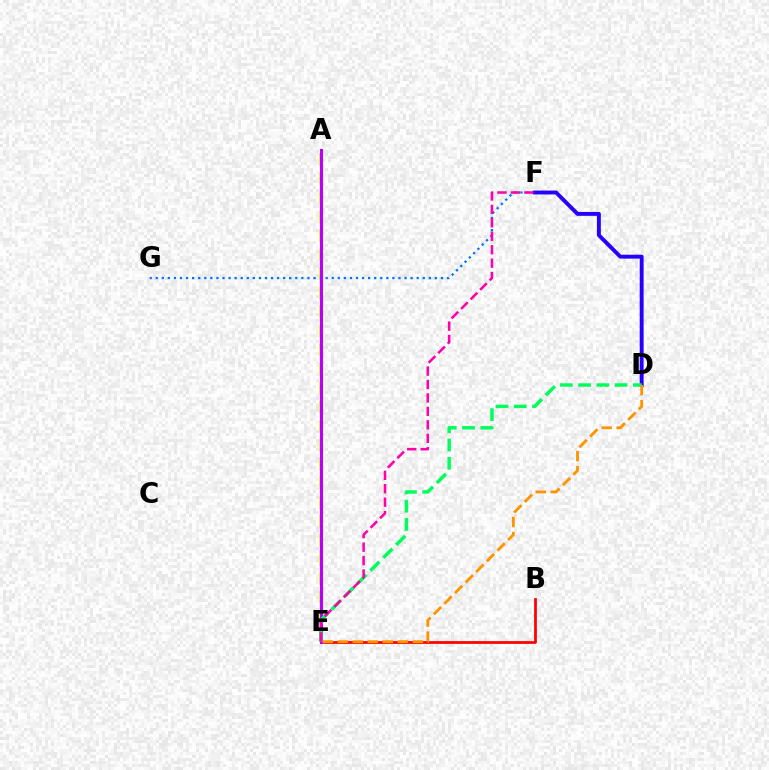{('A', 'E'): [{'color': '#3dff00', 'line_style': 'dotted', 'thickness': 1.8}, {'color': '#d1ff00', 'line_style': 'dashed', 'thickness': 2.58}, {'color': '#00fff6', 'line_style': 'solid', 'thickness': 2.18}, {'color': '#b900ff', 'line_style': 'solid', 'thickness': 2.23}], ('F', 'G'): [{'color': '#0074ff', 'line_style': 'dotted', 'thickness': 1.65}], ('B', 'E'): [{'color': '#ff0000', 'line_style': 'solid', 'thickness': 1.97}], ('D', 'F'): [{'color': '#2500ff', 'line_style': 'solid', 'thickness': 2.8}], ('D', 'E'): [{'color': '#00ff5c', 'line_style': 'dashed', 'thickness': 2.48}, {'color': '#ff9400', 'line_style': 'dashed', 'thickness': 2.04}], ('E', 'F'): [{'color': '#ff00ac', 'line_style': 'dashed', 'thickness': 1.83}]}